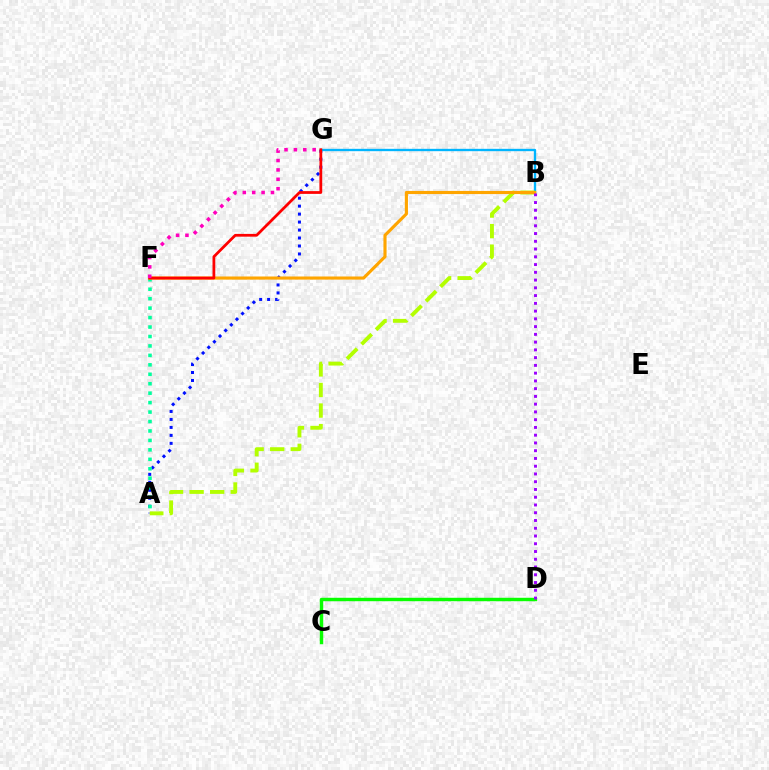{('A', 'G'): [{'color': '#0010ff', 'line_style': 'dotted', 'thickness': 2.17}], ('C', 'D'): [{'color': '#08ff00', 'line_style': 'solid', 'thickness': 2.48}], ('B', 'G'): [{'color': '#00b5ff', 'line_style': 'solid', 'thickness': 1.69}], ('A', 'B'): [{'color': '#b3ff00', 'line_style': 'dashed', 'thickness': 2.79}], ('A', 'F'): [{'color': '#00ff9d', 'line_style': 'dotted', 'thickness': 2.57}], ('B', 'F'): [{'color': '#ffa500', 'line_style': 'solid', 'thickness': 2.26}], ('F', 'G'): [{'color': '#ff0000', 'line_style': 'solid', 'thickness': 1.99}, {'color': '#ff00bd', 'line_style': 'dotted', 'thickness': 2.55}], ('B', 'D'): [{'color': '#9b00ff', 'line_style': 'dotted', 'thickness': 2.11}]}